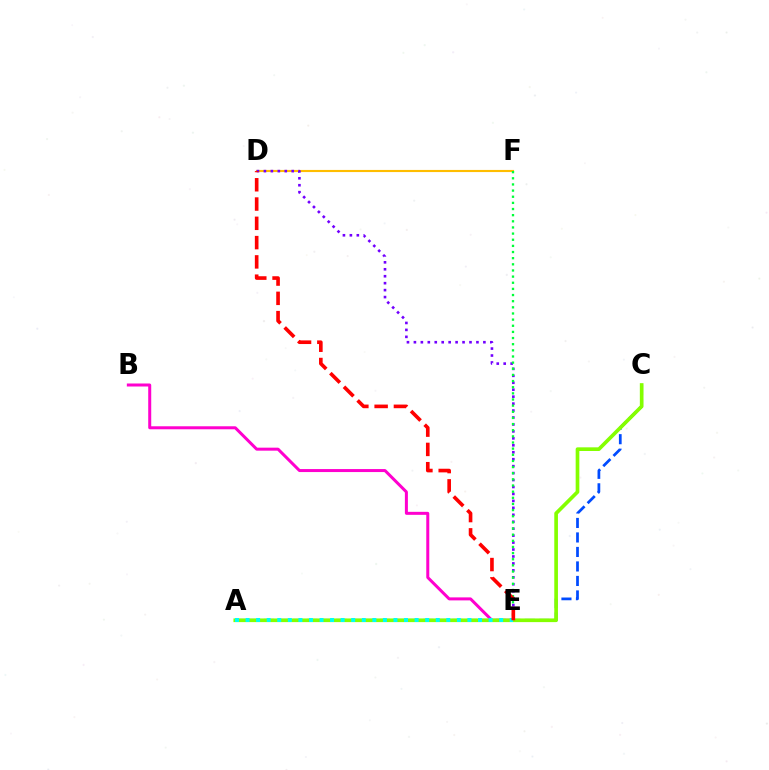{('D', 'F'): [{'color': '#ffbd00', 'line_style': 'solid', 'thickness': 1.54}], ('B', 'E'): [{'color': '#ff00cf', 'line_style': 'solid', 'thickness': 2.16}], ('D', 'E'): [{'color': '#7200ff', 'line_style': 'dotted', 'thickness': 1.89}, {'color': '#ff0000', 'line_style': 'dashed', 'thickness': 2.62}], ('A', 'C'): [{'color': '#004bff', 'line_style': 'dashed', 'thickness': 1.97}, {'color': '#84ff00', 'line_style': 'solid', 'thickness': 2.64}], ('A', 'E'): [{'color': '#00fff6', 'line_style': 'dotted', 'thickness': 2.87}], ('E', 'F'): [{'color': '#00ff39', 'line_style': 'dotted', 'thickness': 1.67}]}